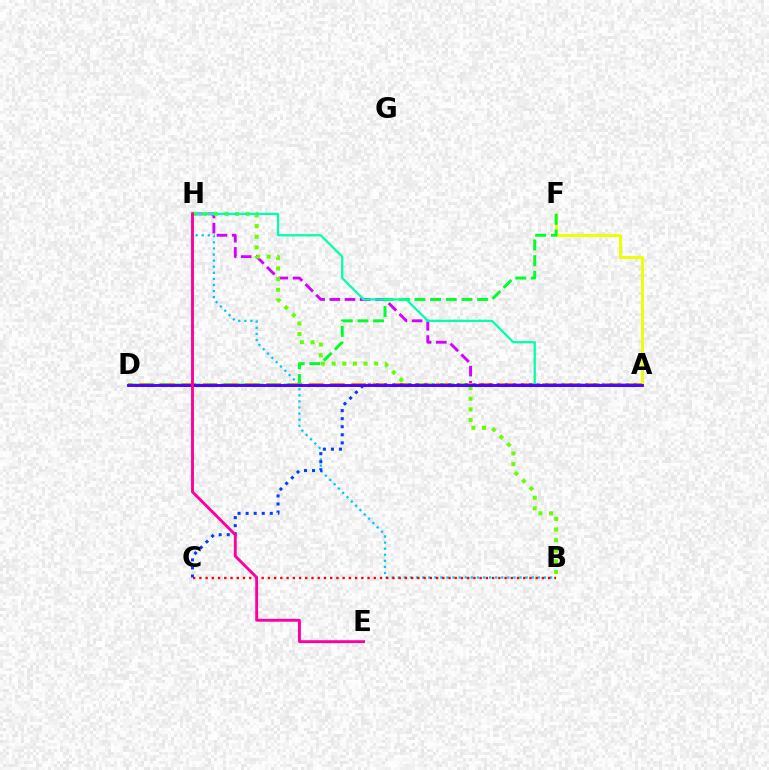{('B', 'H'): [{'color': '#00c7ff', 'line_style': 'dotted', 'thickness': 1.65}, {'color': '#66ff00', 'line_style': 'dotted', 'thickness': 2.89}], ('A', 'H'): [{'color': '#d600ff', 'line_style': 'dashed', 'thickness': 2.06}, {'color': '#00ffaf', 'line_style': 'solid', 'thickness': 1.63}], ('A', 'F'): [{'color': '#eeff00', 'line_style': 'solid', 'thickness': 2.1}], ('A', 'D'): [{'color': '#ff8800', 'line_style': 'dashed', 'thickness': 2.88}, {'color': '#4f00ff', 'line_style': 'solid', 'thickness': 2.07}], ('B', 'C'): [{'color': '#ff0000', 'line_style': 'dotted', 'thickness': 1.69}], ('D', 'F'): [{'color': '#00ff27', 'line_style': 'dashed', 'thickness': 2.13}], ('A', 'C'): [{'color': '#003fff', 'line_style': 'dotted', 'thickness': 2.19}], ('E', 'H'): [{'color': '#ff00a0', 'line_style': 'solid', 'thickness': 2.08}]}